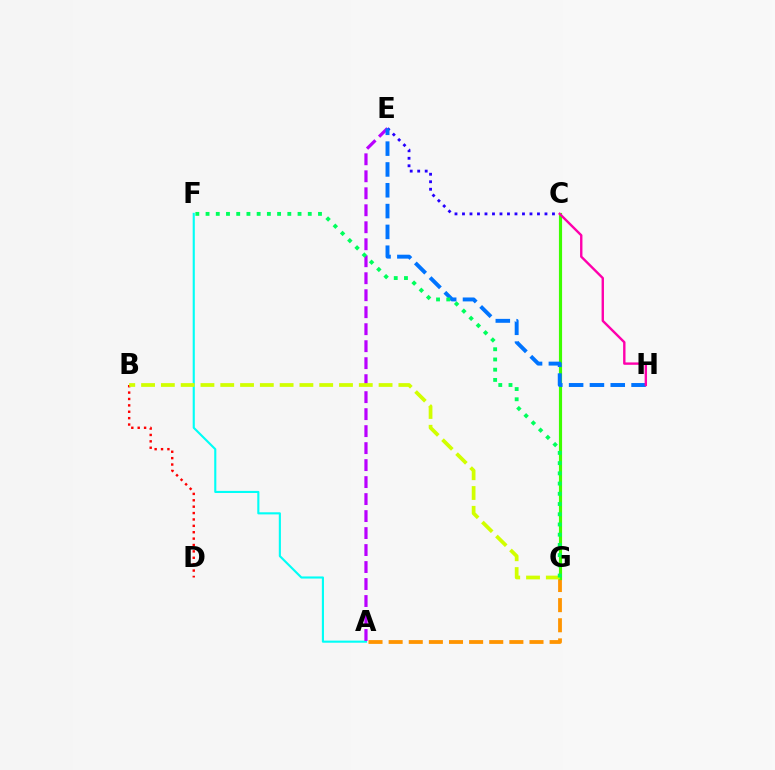{('B', 'D'): [{'color': '#ff0000', 'line_style': 'dotted', 'thickness': 1.74}], ('A', 'F'): [{'color': '#00fff6', 'line_style': 'solid', 'thickness': 1.53}], ('C', 'E'): [{'color': '#2500ff', 'line_style': 'dotted', 'thickness': 2.04}], ('A', 'G'): [{'color': '#ff9400', 'line_style': 'dashed', 'thickness': 2.73}], ('A', 'E'): [{'color': '#b900ff', 'line_style': 'dashed', 'thickness': 2.31}], ('C', 'G'): [{'color': '#3dff00', 'line_style': 'solid', 'thickness': 2.27}], ('E', 'H'): [{'color': '#0074ff', 'line_style': 'dashed', 'thickness': 2.83}], ('B', 'G'): [{'color': '#d1ff00', 'line_style': 'dashed', 'thickness': 2.69}], ('F', 'G'): [{'color': '#00ff5c', 'line_style': 'dotted', 'thickness': 2.78}], ('C', 'H'): [{'color': '#ff00ac', 'line_style': 'solid', 'thickness': 1.72}]}